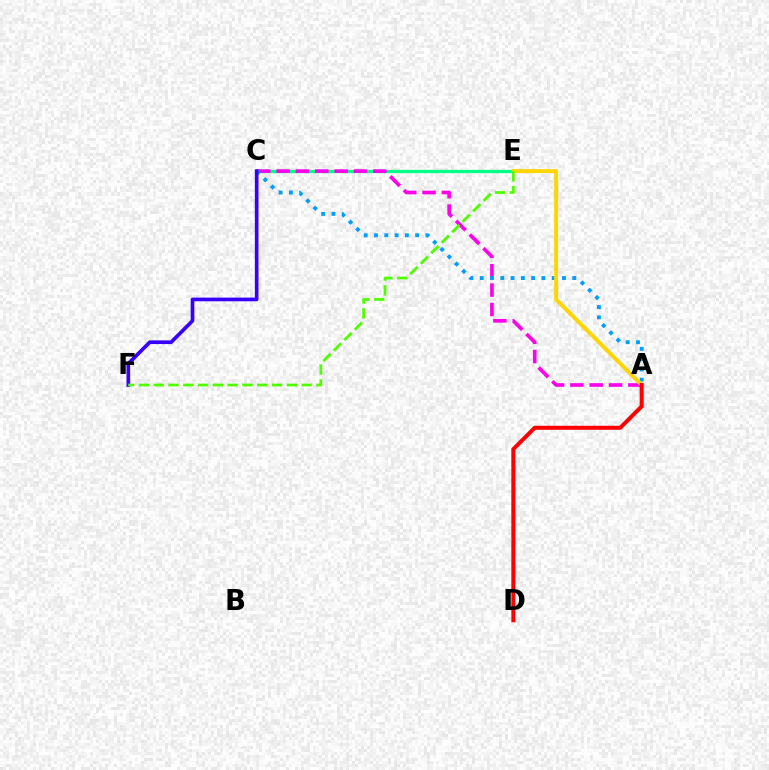{('C', 'E'): [{'color': '#00ff86', 'line_style': 'solid', 'thickness': 2.36}], ('A', 'C'): [{'color': '#ff00ed', 'line_style': 'dashed', 'thickness': 2.63}, {'color': '#009eff', 'line_style': 'dotted', 'thickness': 2.79}], ('C', 'F'): [{'color': '#3700ff', 'line_style': 'solid', 'thickness': 2.65}], ('A', 'E'): [{'color': '#ffd500', 'line_style': 'solid', 'thickness': 2.85}], ('A', 'D'): [{'color': '#ff0000', 'line_style': 'solid', 'thickness': 2.88}], ('E', 'F'): [{'color': '#4fff00', 'line_style': 'dashed', 'thickness': 2.01}]}